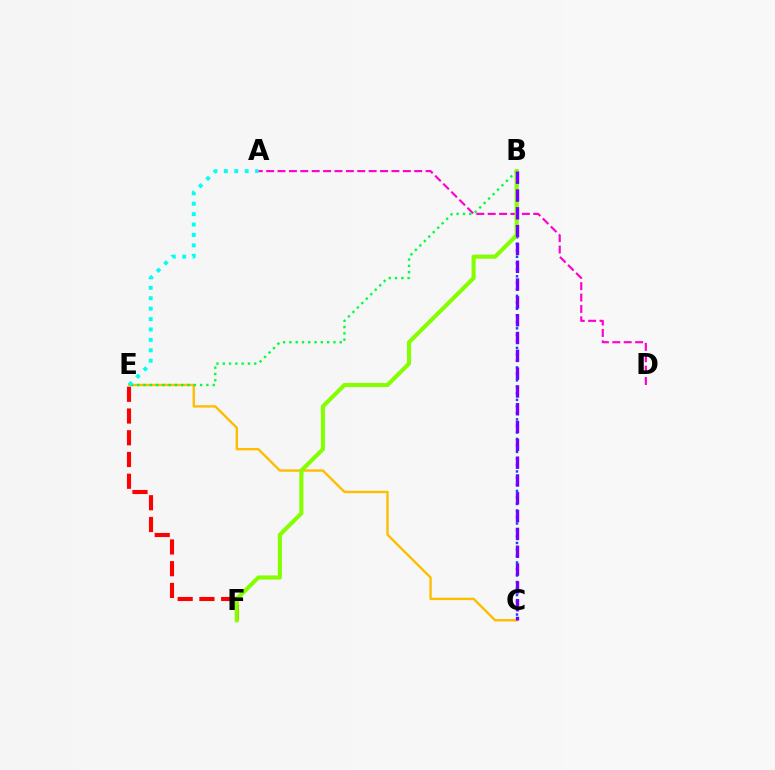{('C', 'E'): [{'color': '#ffbd00', 'line_style': 'solid', 'thickness': 1.71}], ('E', 'F'): [{'color': '#ff0000', 'line_style': 'dashed', 'thickness': 2.95}], ('B', 'C'): [{'color': '#004bff', 'line_style': 'dotted', 'thickness': 1.77}, {'color': '#7200ff', 'line_style': 'dashed', 'thickness': 2.42}], ('A', 'D'): [{'color': '#ff00cf', 'line_style': 'dashed', 'thickness': 1.55}], ('B', 'E'): [{'color': '#00ff39', 'line_style': 'dotted', 'thickness': 1.71}], ('A', 'E'): [{'color': '#00fff6', 'line_style': 'dotted', 'thickness': 2.83}], ('B', 'F'): [{'color': '#84ff00', 'line_style': 'solid', 'thickness': 2.94}]}